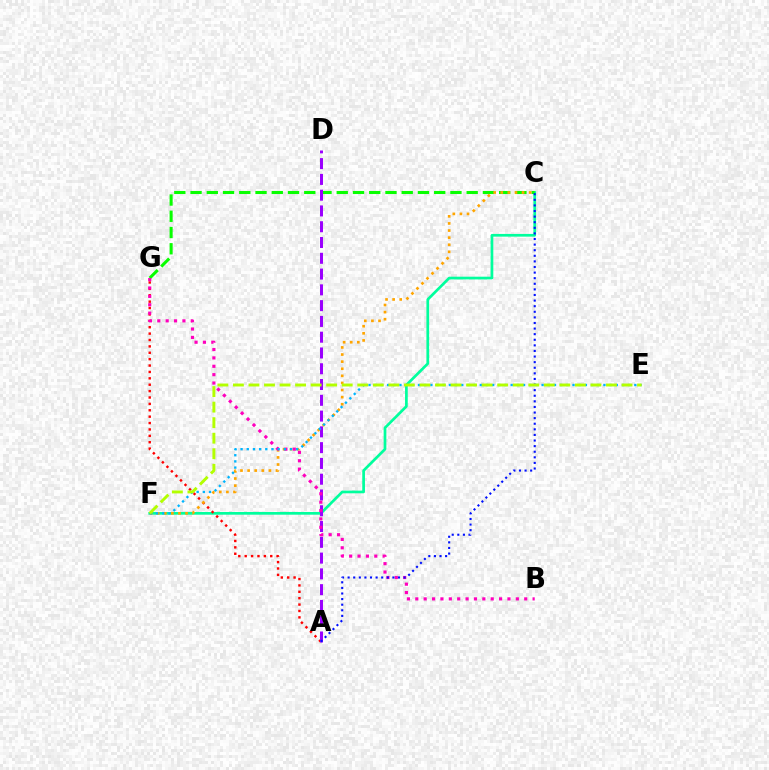{('C', 'F'): [{'color': '#00ff9d', 'line_style': 'solid', 'thickness': 1.95}, {'color': '#ffa500', 'line_style': 'dotted', 'thickness': 1.93}], ('C', 'G'): [{'color': '#08ff00', 'line_style': 'dashed', 'thickness': 2.21}], ('A', 'G'): [{'color': '#ff0000', 'line_style': 'dotted', 'thickness': 1.74}], ('A', 'D'): [{'color': '#9b00ff', 'line_style': 'dashed', 'thickness': 2.14}], ('B', 'G'): [{'color': '#ff00bd', 'line_style': 'dotted', 'thickness': 2.28}], ('A', 'C'): [{'color': '#0010ff', 'line_style': 'dotted', 'thickness': 1.52}], ('E', 'F'): [{'color': '#00b5ff', 'line_style': 'dotted', 'thickness': 1.68}, {'color': '#b3ff00', 'line_style': 'dashed', 'thickness': 2.11}]}